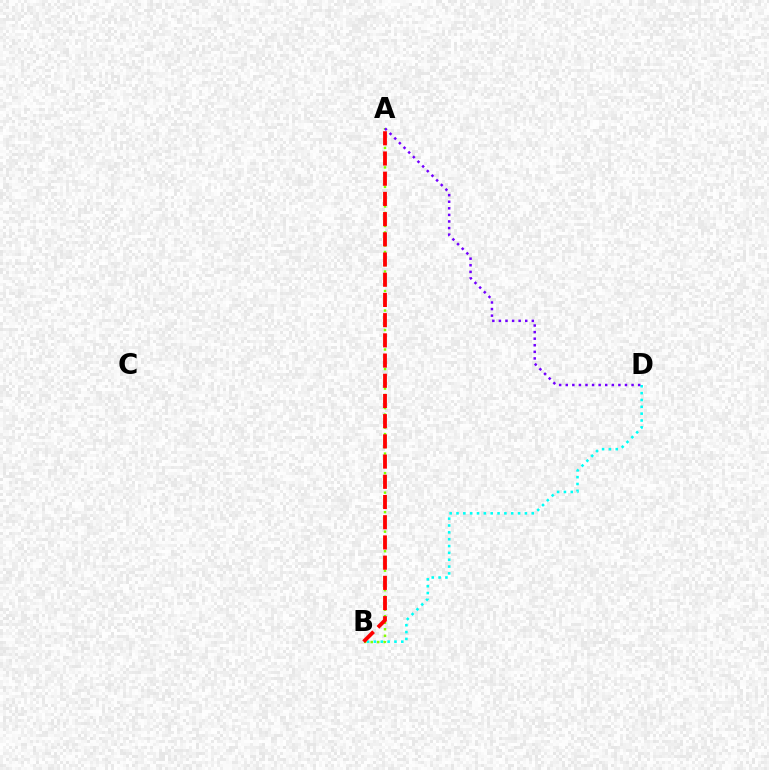{('B', 'D'): [{'color': '#00fff6', 'line_style': 'dotted', 'thickness': 1.86}], ('A', 'B'): [{'color': '#84ff00', 'line_style': 'dotted', 'thickness': 1.77}, {'color': '#ff0000', 'line_style': 'dashed', 'thickness': 2.75}], ('A', 'D'): [{'color': '#7200ff', 'line_style': 'dotted', 'thickness': 1.79}]}